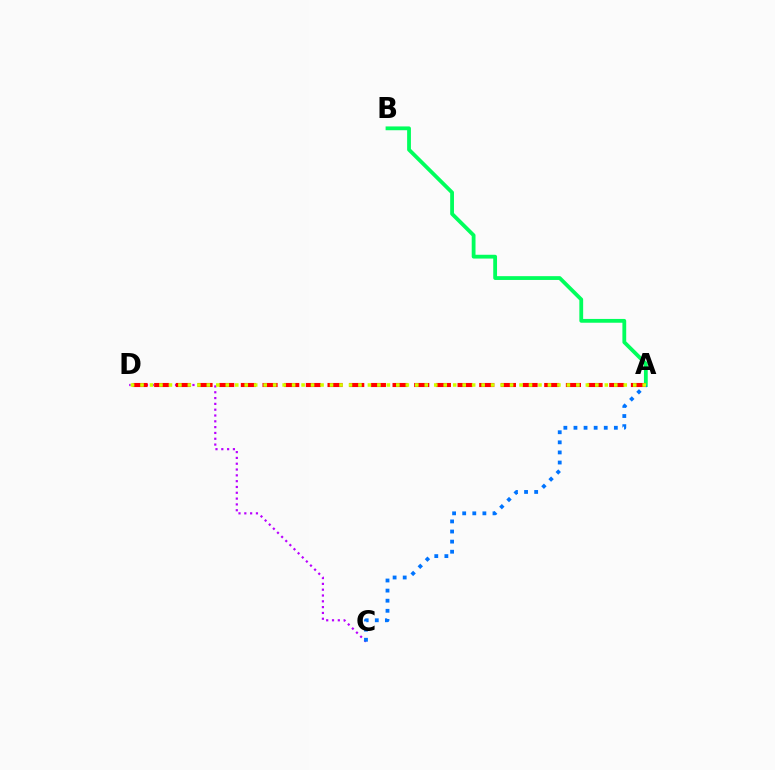{('C', 'D'): [{'color': '#b900ff', 'line_style': 'dotted', 'thickness': 1.58}], ('A', 'B'): [{'color': '#00ff5c', 'line_style': 'solid', 'thickness': 2.73}], ('A', 'D'): [{'color': '#ff0000', 'line_style': 'dashed', 'thickness': 2.94}, {'color': '#d1ff00', 'line_style': 'dotted', 'thickness': 2.57}], ('A', 'C'): [{'color': '#0074ff', 'line_style': 'dotted', 'thickness': 2.74}]}